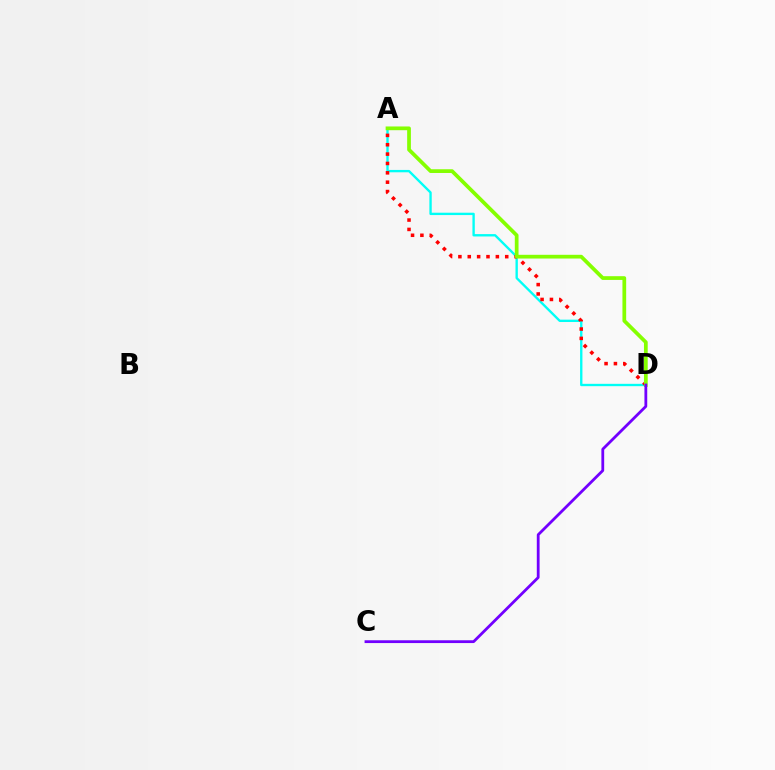{('A', 'D'): [{'color': '#00fff6', 'line_style': 'solid', 'thickness': 1.7}, {'color': '#ff0000', 'line_style': 'dotted', 'thickness': 2.54}, {'color': '#84ff00', 'line_style': 'solid', 'thickness': 2.69}], ('C', 'D'): [{'color': '#7200ff', 'line_style': 'solid', 'thickness': 2.01}]}